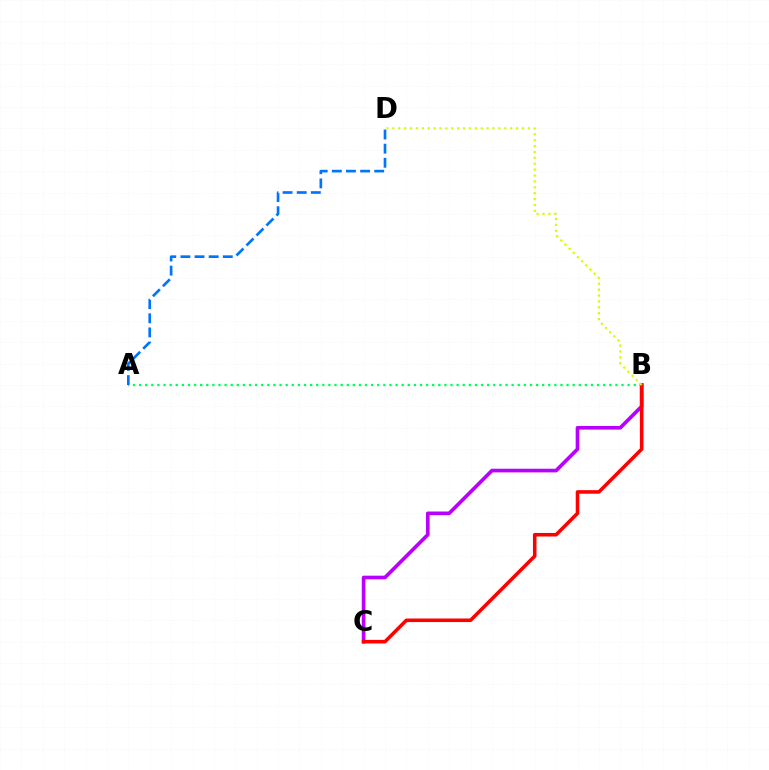{('A', 'B'): [{'color': '#00ff5c', 'line_style': 'dotted', 'thickness': 1.66}], ('B', 'C'): [{'color': '#b900ff', 'line_style': 'solid', 'thickness': 2.63}, {'color': '#ff0000', 'line_style': 'solid', 'thickness': 2.56}], ('B', 'D'): [{'color': '#d1ff00', 'line_style': 'dotted', 'thickness': 1.6}], ('A', 'D'): [{'color': '#0074ff', 'line_style': 'dashed', 'thickness': 1.92}]}